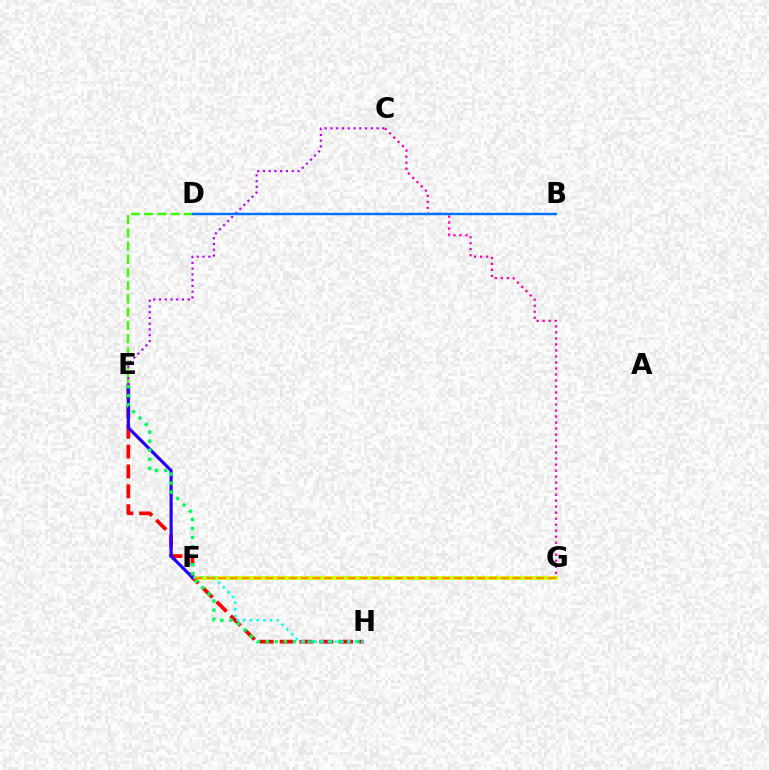{('F', 'G'): [{'color': '#d1ff00', 'line_style': 'solid', 'thickness': 2.78}, {'color': '#ff9400', 'line_style': 'dashed', 'thickness': 1.6}], ('E', 'H'): [{'color': '#ff0000', 'line_style': 'dashed', 'thickness': 2.7}, {'color': '#00ff5c', 'line_style': 'dotted', 'thickness': 2.46}], ('E', 'F'): [{'color': '#2500ff', 'line_style': 'solid', 'thickness': 2.29}], ('C', 'G'): [{'color': '#ff00ac', 'line_style': 'dotted', 'thickness': 1.63}], ('F', 'H'): [{'color': '#00fff6', 'line_style': 'dotted', 'thickness': 1.81}], ('D', 'E'): [{'color': '#3dff00', 'line_style': 'dashed', 'thickness': 1.8}], ('C', 'E'): [{'color': '#b900ff', 'line_style': 'dotted', 'thickness': 1.56}], ('B', 'D'): [{'color': '#0074ff', 'line_style': 'solid', 'thickness': 1.75}]}